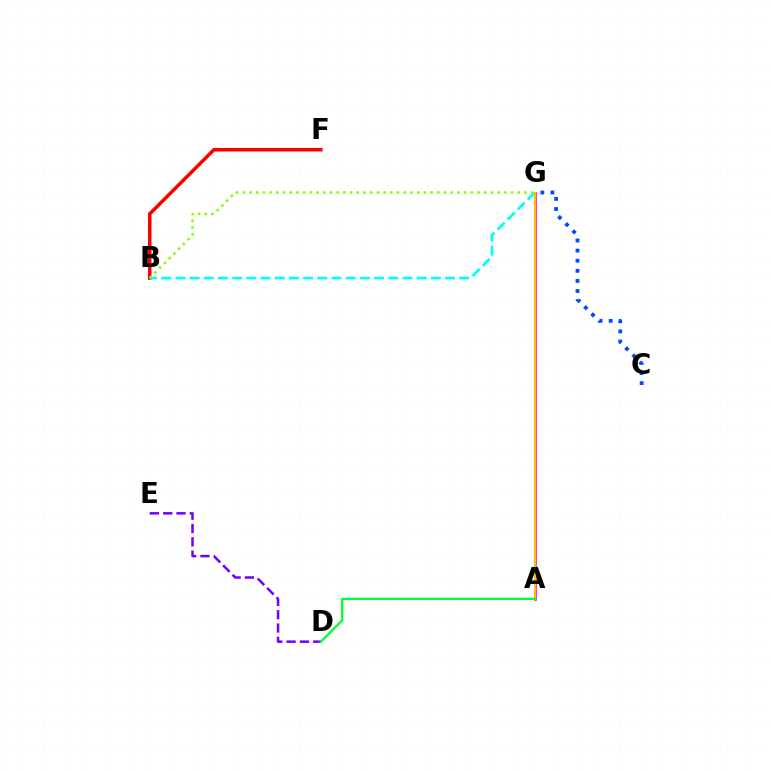{('B', 'F'): [{'color': '#ff0000', 'line_style': 'solid', 'thickness': 2.52}], ('B', 'G'): [{'color': '#00fff6', 'line_style': 'dashed', 'thickness': 1.93}, {'color': '#84ff00', 'line_style': 'dotted', 'thickness': 1.82}], ('D', 'E'): [{'color': '#7200ff', 'line_style': 'dashed', 'thickness': 1.81}], ('A', 'G'): [{'color': '#ff00cf', 'line_style': 'solid', 'thickness': 1.87}, {'color': '#ffbd00', 'line_style': 'solid', 'thickness': 1.52}], ('C', 'G'): [{'color': '#004bff', 'line_style': 'dotted', 'thickness': 2.74}], ('A', 'D'): [{'color': '#00ff39', 'line_style': 'solid', 'thickness': 1.68}]}